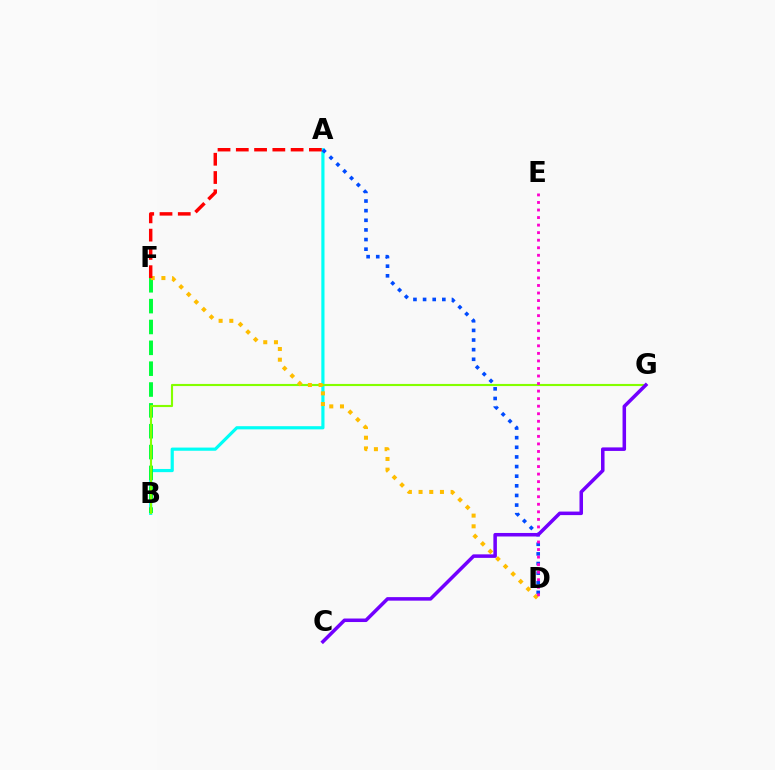{('A', 'B'): [{'color': '#00fff6', 'line_style': 'solid', 'thickness': 2.29}], ('A', 'D'): [{'color': '#004bff', 'line_style': 'dotted', 'thickness': 2.62}], ('B', 'F'): [{'color': '#00ff39', 'line_style': 'dashed', 'thickness': 2.83}], ('B', 'G'): [{'color': '#84ff00', 'line_style': 'solid', 'thickness': 1.53}], ('D', 'F'): [{'color': '#ffbd00', 'line_style': 'dotted', 'thickness': 2.91}], ('A', 'F'): [{'color': '#ff0000', 'line_style': 'dashed', 'thickness': 2.48}], ('D', 'E'): [{'color': '#ff00cf', 'line_style': 'dotted', 'thickness': 2.05}], ('C', 'G'): [{'color': '#7200ff', 'line_style': 'solid', 'thickness': 2.54}]}